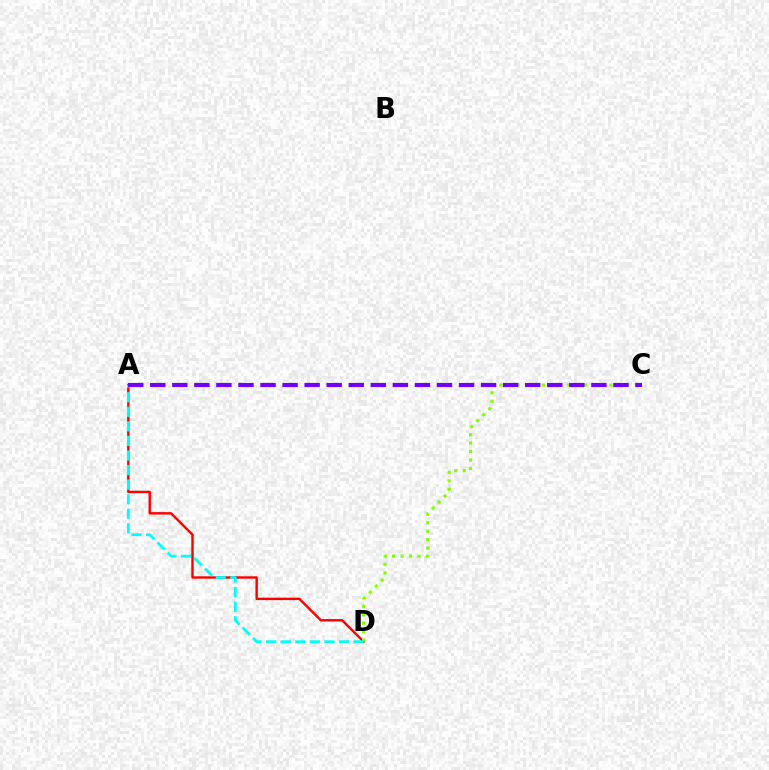{('A', 'D'): [{'color': '#ff0000', 'line_style': 'solid', 'thickness': 1.75}, {'color': '#00fff6', 'line_style': 'dashed', 'thickness': 1.98}], ('C', 'D'): [{'color': '#84ff00', 'line_style': 'dotted', 'thickness': 2.3}], ('A', 'C'): [{'color': '#7200ff', 'line_style': 'dashed', 'thickness': 3.0}]}